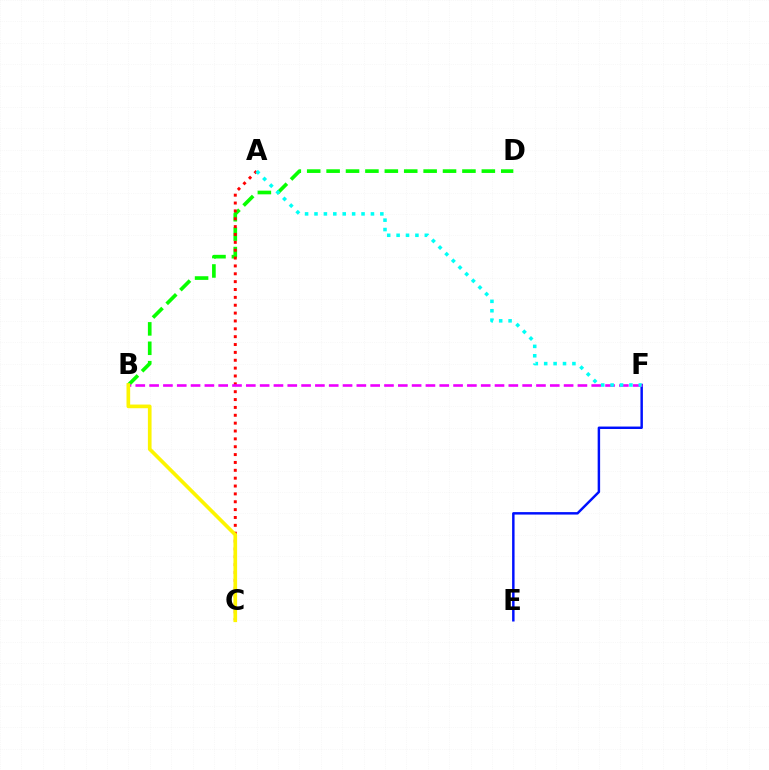{('E', 'F'): [{'color': '#0010ff', 'line_style': 'solid', 'thickness': 1.77}], ('B', 'D'): [{'color': '#08ff00', 'line_style': 'dashed', 'thickness': 2.64}], ('A', 'C'): [{'color': '#ff0000', 'line_style': 'dotted', 'thickness': 2.14}], ('B', 'F'): [{'color': '#ee00ff', 'line_style': 'dashed', 'thickness': 1.88}], ('B', 'C'): [{'color': '#fcf500', 'line_style': 'solid', 'thickness': 2.64}], ('A', 'F'): [{'color': '#00fff6', 'line_style': 'dotted', 'thickness': 2.56}]}